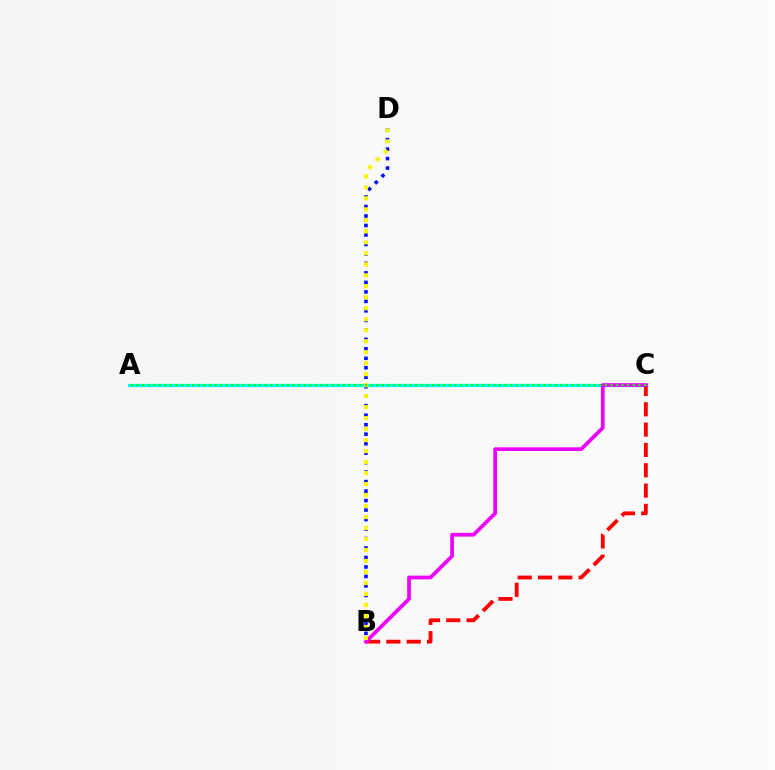{('B', 'D'): [{'color': '#0010ff', 'line_style': 'dotted', 'thickness': 2.58}, {'color': '#fcf500', 'line_style': 'dotted', 'thickness': 2.99}], ('A', 'C'): [{'color': '#00fff6', 'line_style': 'solid', 'thickness': 2.3}, {'color': '#08ff00', 'line_style': 'dotted', 'thickness': 1.52}], ('B', 'C'): [{'color': '#ff0000', 'line_style': 'dashed', 'thickness': 2.76}, {'color': '#ee00ff', 'line_style': 'solid', 'thickness': 2.67}]}